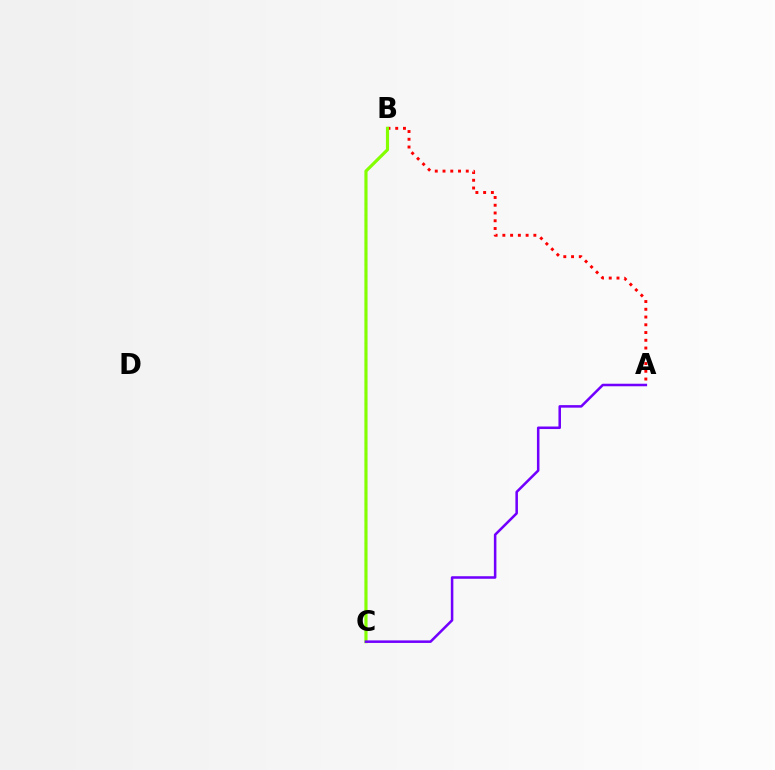{('A', 'B'): [{'color': '#ff0000', 'line_style': 'dotted', 'thickness': 2.11}], ('B', 'C'): [{'color': '#00fff6', 'line_style': 'dotted', 'thickness': 1.51}, {'color': '#84ff00', 'line_style': 'solid', 'thickness': 2.27}], ('A', 'C'): [{'color': '#7200ff', 'line_style': 'solid', 'thickness': 1.83}]}